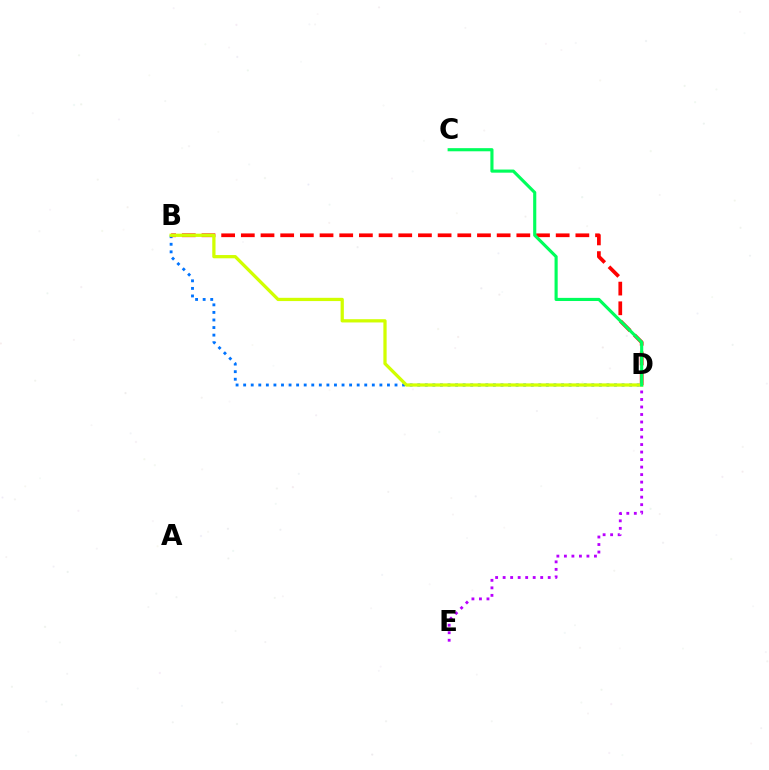{('B', 'D'): [{'color': '#0074ff', 'line_style': 'dotted', 'thickness': 2.06}, {'color': '#ff0000', 'line_style': 'dashed', 'thickness': 2.67}, {'color': '#d1ff00', 'line_style': 'solid', 'thickness': 2.34}], ('D', 'E'): [{'color': '#b900ff', 'line_style': 'dotted', 'thickness': 2.04}], ('C', 'D'): [{'color': '#00ff5c', 'line_style': 'solid', 'thickness': 2.25}]}